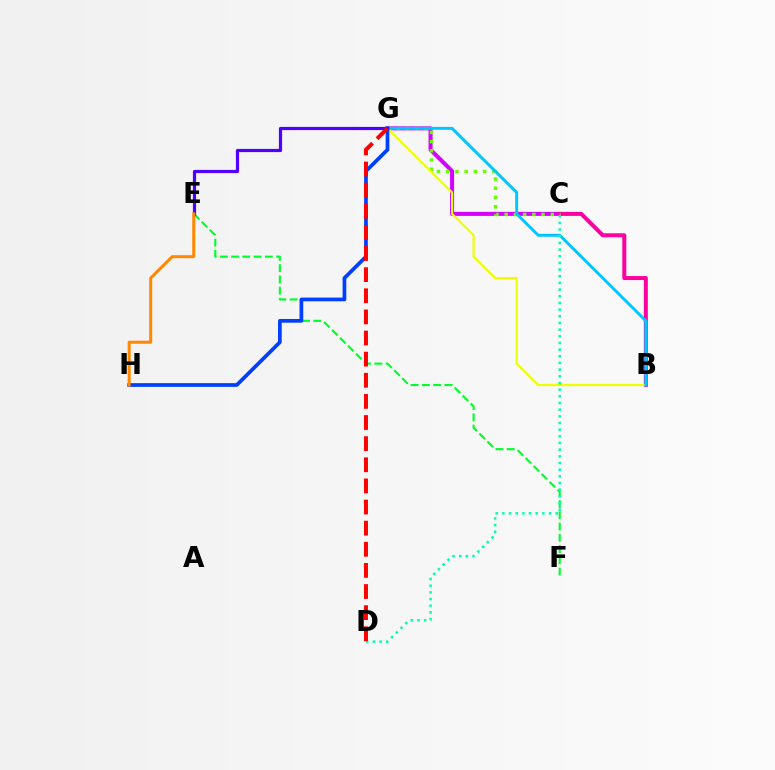{('C', 'G'): [{'color': '#d600ff', 'line_style': 'solid', 'thickness': 2.9}, {'color': '#66ff00', 'line_style': 'dotted', 'thickness': 2.51}], ('B', 'C'): [{'color': '#ff00a0', 'line_style': 'solid', 'thickness': 2.89}], ('B', 'G'): [{'color': '#eeff00', 'line_style': 'solid', 'thickness': 1.59}, {'color': '#00c7ff', 'line_style': 'solid', 'thickness': 2.12}], ('E', 'F'): [{'color': '#00ff27', 'line_style': 'dashed', 'thickness': 1.53}], ('C', 'D'): [{'color': '#00ffaf', 'line_style': 'dotted', 'thickness': 1.81}], ('G', 'H'): [{'color': '#003fff', 'line_style': 'solid', 'thickness': 2.67}], ('E', 'G'): [{'color': '#4f00ff', 'line_style': 'solid', 'thickness': 2.31}], ('E', 'H'): [{'color': '#ff8800', 'line_style': 'solid', 'thickness': 2.18}], ('D', 'G'): [{'color': '#ff0000', 'line_style': 'dashed', 'thickness': 2.87}]}